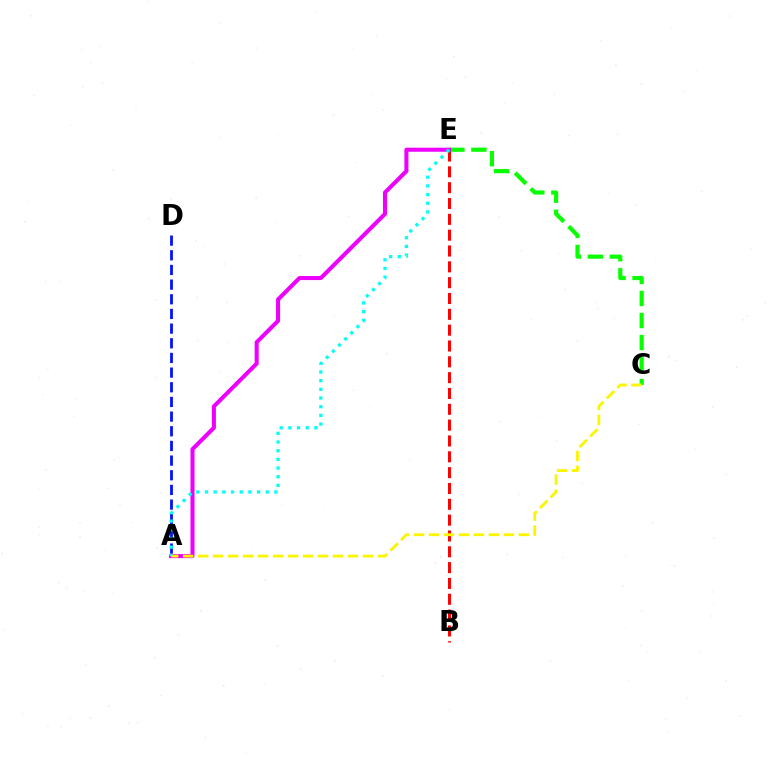{('C', 'E'): [{'color': '#08ff00', 'line_style': 'dashed', 'thickness': 2.99}], ('A', 'D'): [{'color': '#0010ff', 'line_style': 'dashed', 'thickness': 1.99}], ('B', 'E'): [{'color': '#ff0000', 'line_style': 'dashed', 'thickness': 2.15}], ('A', 'E'): [{'color': '#ee00ff', 'line_style': 'solid', 'thickness': 2.91}, {'color': '#00fff6', 'line_style': 'dotted', 'thickness': 2.36}], ('A', 'C'): [{'color': '#fcf500', 'line_style': 'dashed', 'thickness': 2.04}]}